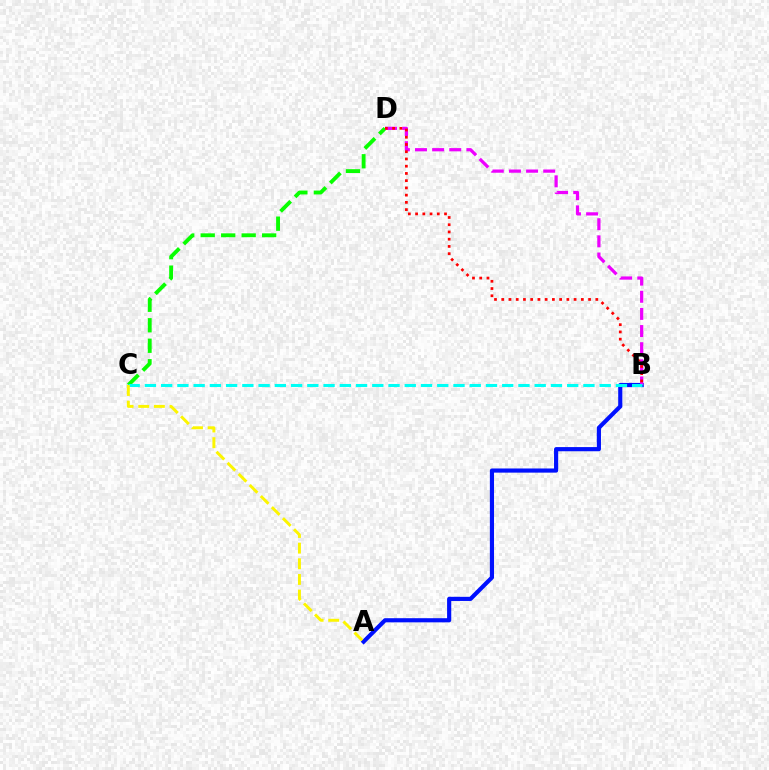{('C', 'D'): [{'color': '#08ff00', 'line_style': 'dashed', 'thickness': 2.78}], ('A', 'B'): [{'color': '#0010ff', 'line_style': 'solid', 'thickness': 2.99}], ('B', 'D'): [{'color': '#ee00ff', 'line_style': 'dashed', 'thickness': 2.33}, {'color': '#ff0000', 'line_style': 'dotted', 'thickness': 1.97}], ('B', 'C'): [{'color': '#00fff6', 'line_style': 'dashed', 'thickness': 2.21}], ('A', 'C'): [{'color': '#fcf500', 'line_style': 'dashed', 'thickness': 2.13}]}